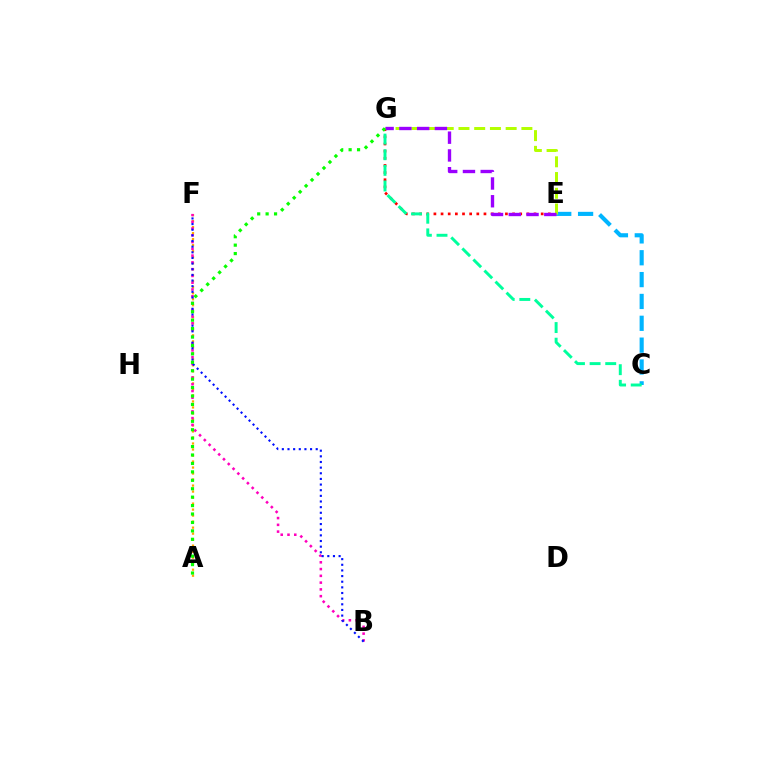{('C', 'E'): [{'color': '#00b5ff', 'line_style': 'dashed', 'thickness': 2.97}], ('E', 'G'): [{'color': '#ff0000', 'line_style': 'dotted', 'thickness': 1.94}, {'color': '#b3ff00', 'line_style': 'dashed', 'thickness': 2.14}, {'color': '#9b00ff', 'line_style': 'dashed', 'thickness': 2.41}], ('A', 'F'): [{'color': '#ffa500', 'line_style': 'dotted', 'thickness': 1.63}], ('B', 'F'): [{'color': '#ff00bd', 'line_style': 'dotted', 'thickness': 1.84}, {'color': '#0010ff', 'line_style': 'dotted', 'thickness': 1.53}], ('C', 'G'): [{'color': '#00ff9d', 'line_style': 'dashed', 'thickness': 2.12}], ('A', 'G'): [{'color': '#08ff00', 'line_style': 'dotted', 'thickness': 2.29}]}